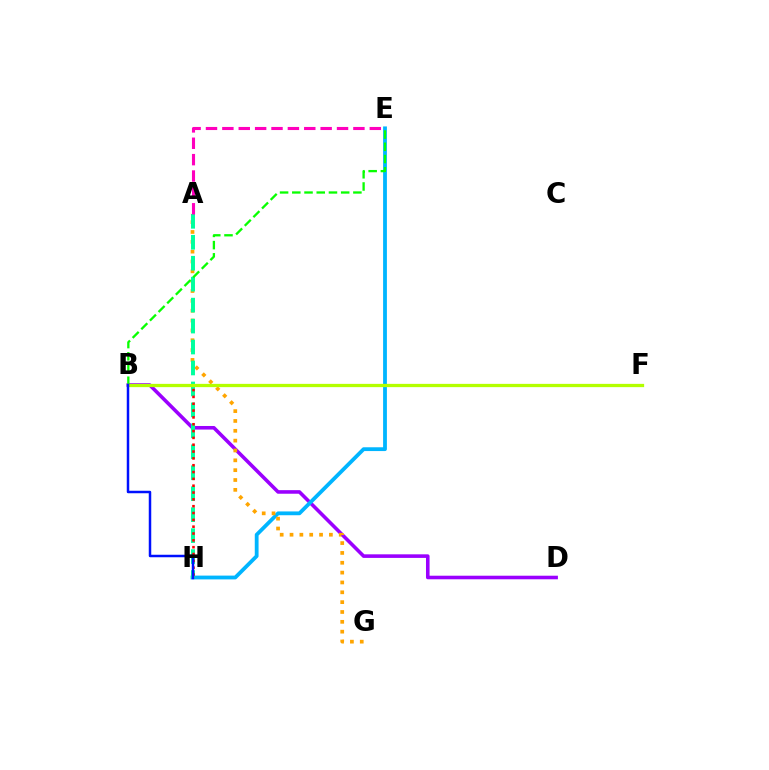{('B', 'D'): [{'color': '#9b00ff', 'line_style': 'solid', 'thickness': 2.58}], ('E', 'H'): [{'color': '#00b5ff', 'line_style': 'solid', 'thickness': 2.73}], ('A', 'G'): [{'color': '#ffa500', 'line_style': 'dotted', 'thickness': 2.67}], ('A', 'H'): [{'color': '#00ff9d', 'line_style': 'dashed', 'thickness': 2.85}], ('B', 'H'): [{'color': '#ff0000', 'line_style': 'dotted', 'thickness': 1.86}, {'color': '#0010ff', 'line_style': 'solid', 'thickness': 1.79}], ('B', 'E'): [{'color': '#08ff00', 'line_style': 'dashed', 'thickness': 1.66}], ('B', 'F'): [{'color': '#b3ff00', 'line_style': 'solid', 'thickness': 2.36}], ('A', 'E'): [{'color': '#ff00bd', 'line_style': 'dashed', 'thickness': 2.23}]}